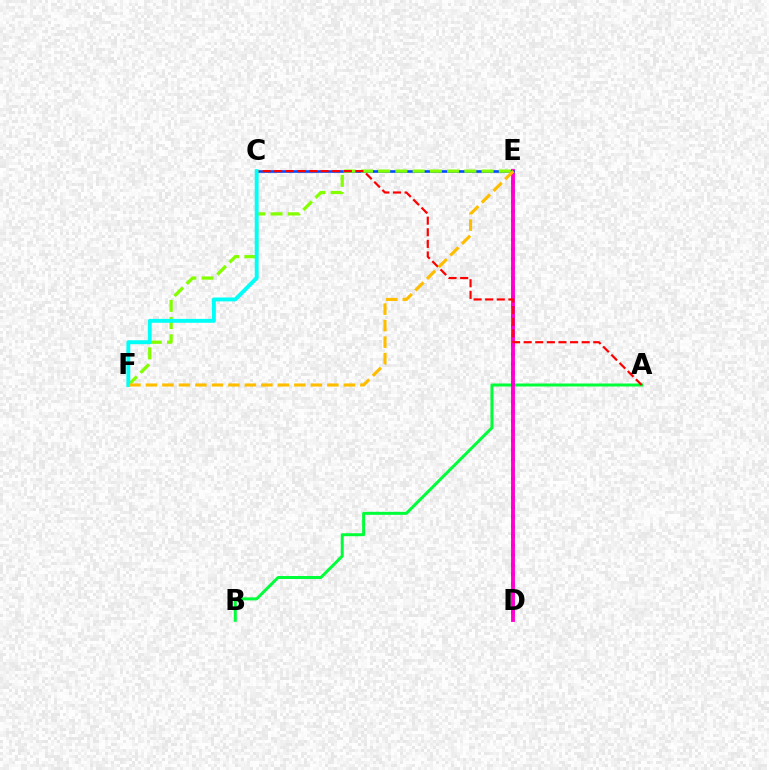{('A', 'B'): [{'color': '#00ff39', 'line_style': 'solid', 'thickness': 2.15}], ('D', 'E'): [{'color': '#7200ff', 'line_style': 'dotted', 'thickness': 2.6}, {'color': '#ff00cf', 'line_style': 'solid', 'thickness': 2.77}], ('C', 'E'): [{'color': '#004bff', 'line_style': 'solid', 'thickness': 1.89}], ('E', 'F'): [{'color': '#84ff00', 'line_style': 'dashed', 'thickness': 2.34}, {'color': '#ffbd00', 'line_style': 'dashed', 'thickness': 2.24}], ('A', 'C'): [{'color': '#ff0000', 'line_style': 'dashed', 'thickness': 1.58}], ('C', 'F'): [{'color': '#00fff6', 'line_style': 'solid', 'thickness': 2.81}]}